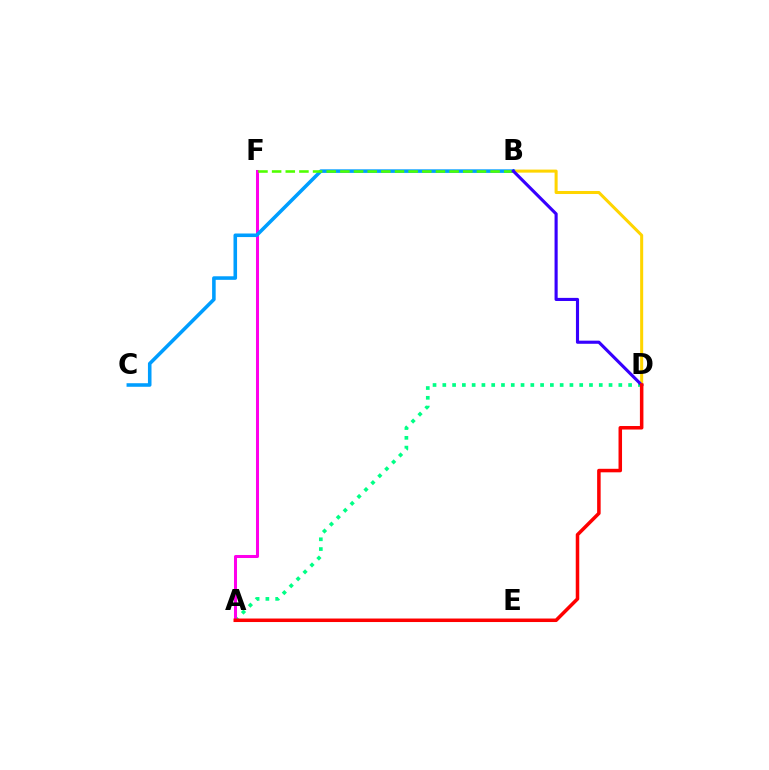{('A', 'D'): [{'color': '#00ff86', 'line_style': 'dotted', 'thickness': 2.66}, {'color': '#ff0000', 'line_style': 'solid', 'thickness': 2.53}], ('A', 'F'): [{'color': '#ff00ed', 'line_style': 'solid', 'thickness': 2.18}], ('B', 'D'): [{'color': '#ffd500', 'line_style': 'solid', 'thickness': 2.19}, {'color': '#3700ff', 'line_style': 'solid', 'thickness': 2.25}], ('B', 'C'): [{'color': '#009eff', 'line_style': 'solid', 'thickness': 2.57}], ('B', 'F'): [{'color': '#4fff00', 'line_style': 'dashed', 'thickness': 1.85}]}